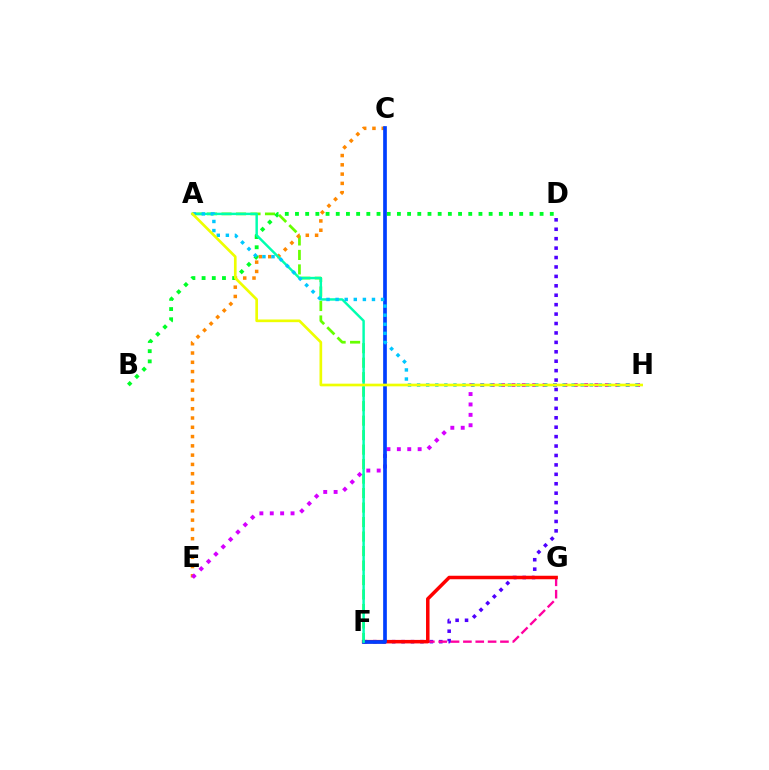{('A', 'F'): [{'color': '#66ff00', 'line_style': 'dashed', 'thickness': 1.97}, {'color': '#00ffaf', 'line_style': 'solid', 'thickness': 1.76}], ('D', 'F'): [{'color': '#4f00ff', 'line_style': 'dotted', 'thickness': 2.56}], ('C', 'E'): [{'color': '#ff8800', 'line_style': 'dotted', 'thickness': 2.52}], ('E', 'H'): [{'color': '#d600ff', 'line_style': 'dotted', 'thickness': 2.82}], ('B', 'D'): [{'color': '#00ff27', 'line_style': 'dotted', 'thickness': 2.77}], ('F', 'G'): [{'color': '#ff00a0', 'line_style': 'dashed', 'thickness': 1.68}, {'color': '#ff0000', 'line_style': 'solid', 'thickness': 2.53}], ('C', 'F'): [{'color': '#003fff', 'line_style': 'solid', 'thickness': 2.66}], ('A', 'H'): [{'color': '#00c7ff', 'line_style': 'dotted', 'thickness': 2.47}, {'color': '#eeff00', 'line_style': 'solid', 'thickness': 1.93}]}